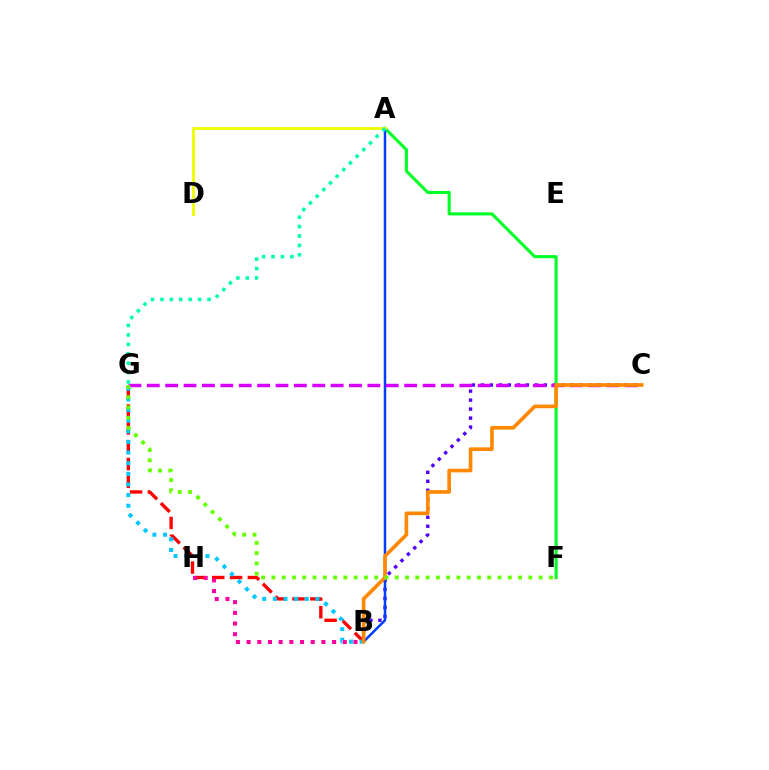{('B', 'C'): [{'color': '#4f00ff', 'line_style': 'dotted', 'thickness': 2.44}, {'color': '#ff8800', 'line_style': 'solid', 'thickness': 2.63}], ('A', 'F'): [{'color': '#00ff27', 'line_style': 'solid', 'thickness': 2.23}], ('B', 'G'): [{'color': '#ff0000', 'line_style': 'dashed', 'thickness': 2.42}, {'color': '#00c7ff', 'line_style': 'dotted', 'thickness': 2.89}], ('A', 'B'): [{'color': '#003fff', 'line_style': 'solid', 'thickness': 1.8}], ('C', 'G'): [{'color': '#d600ff', 'line_style': 'dashed', 'thickness': 2.5}], ('A', 'D'): [{'color': '#eeff00', 'line_style': 'solid', 'thickness': 2.06}], ('B', 'H'): [{'color': '#ff00a0', 'line_style': 'dotted', 'thickness': 2.9}], ('F', 'G'): [{'color': '#66ff00', 'line_style': 'dotted', 'thickness': 2.79}], ('A', 'G'): [{'color': '#00ffaf', 'line_style': 'dotted', 'thickness': 2.56}]}